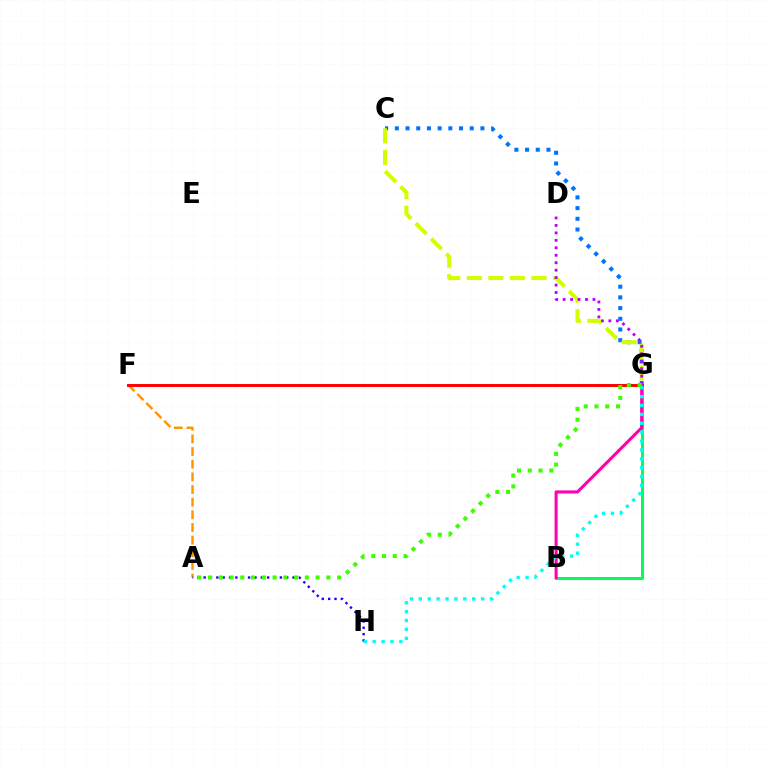{('C', 'G'): [{'color': '#0074ff', 'line_style': 'dotted', 'thickness': 2.91}, {'color': '#d1ff00', 'line_style': 'dashed', 'thickness': 2.93}], ('D', 'G'): [{'color': '#b900ff', 'line_style': 'dotted', 'thickness': 2.03}], ('A', 'F'): [{'color': '#ff9400', 'line_style': 'dashed', 'thickness': 1.72}], ('A', 'H'): [{'color': '#2500ff', 'line_style': 'dotted', 'thickness': 1.73}], ('B', 'G'): [{'color': '#00ff5c', 'line_style': 'solid', 'thickness': 2.17}, {'color': '#ff00ac', 'line_style': 'solid', 'thickness': 2.2}], ('F', 'G'): [{'color': '#ff0000', 'line_style': 'solid', 'thickness': 2.13}], ('G', 'H'): [{'color': '#00fff6', 'line_style': 'dotted', 'thickness': 2.42}], ('A', 'G'): [{'color': '#3dff00', 'line_style': 'dotted', 'thickness': 2.92}]}